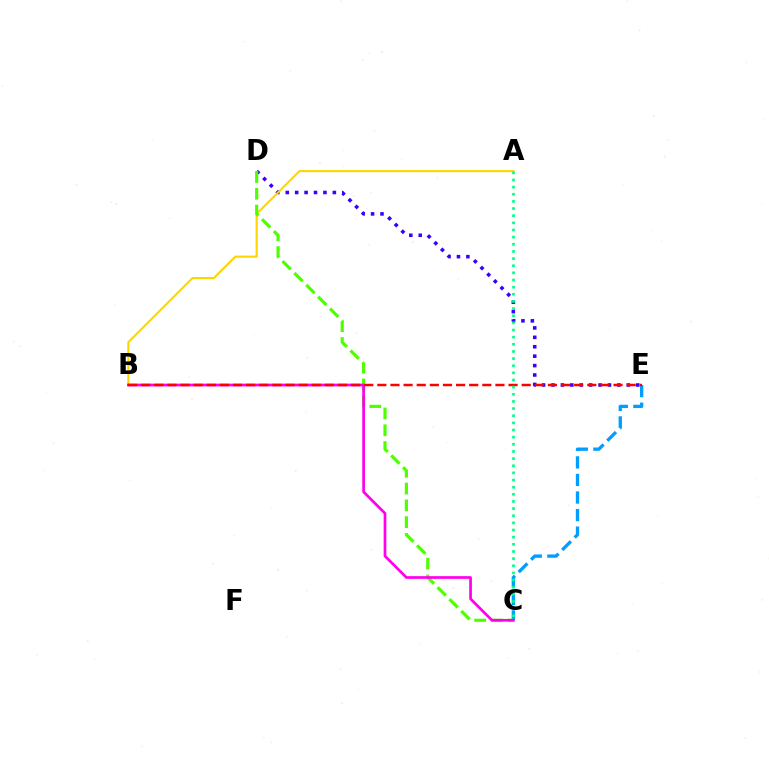{('C', 'E'): [{'color': '#009eff', 'line_style': 'dashed', 'thickness': 2.39}], ('D', 'E'): [{'color': '#3700ff', 'line_style': 'dotted', 'thickness': 2.56}], ('A', 'B'): [{'color': '#ffd500', 'line_style': 'solid', 'thickness': 1.51}], ('C', 'D'): [{'color': '#4fff00', 'line_style': 'dashed', 'thickness': 2.28}], ('B', 'C'): [{'color': '#ff00ed', 'line_style': 'solid', 'thickness': 1.95}], ('B', 'E'): [{'color': '#ff0000', 'line_style': 'dashed', 'thickness': 1.78}], ('A', 'C'): [{'color': '#00ff86', 'line_style': 'dotted', 'thickness': 1.94}]}